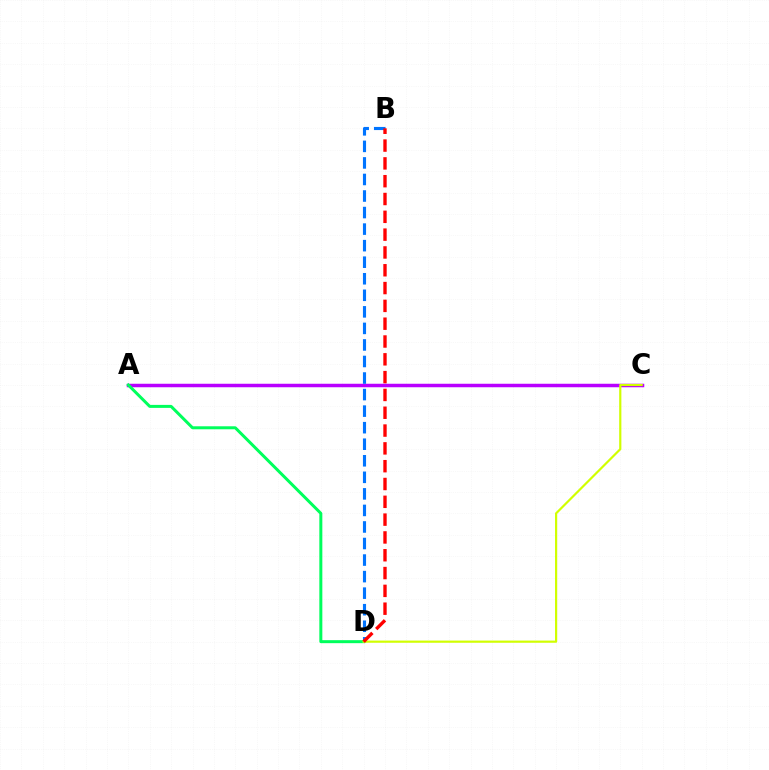{('A', 'C'): [{'color': '#b900ff', 'line_style': 'solid', 'thickness': 2.51}], ('B', 'D'): [{'color': '#0074ff', 'line_style': 'dashed', 'thickness': 2.25}, {'color': '#ff0000', 'line_style': 'dashed', 'thickness': 2.42}], ('A', 'D'): [{'color': '#00ff5c', 'line_style': 'solid', 'thickness': 2.16}], ('C', 'D'): [{'color': '#d1ff00', 'line_style': 'solid', 'thickness': 1.58}]}